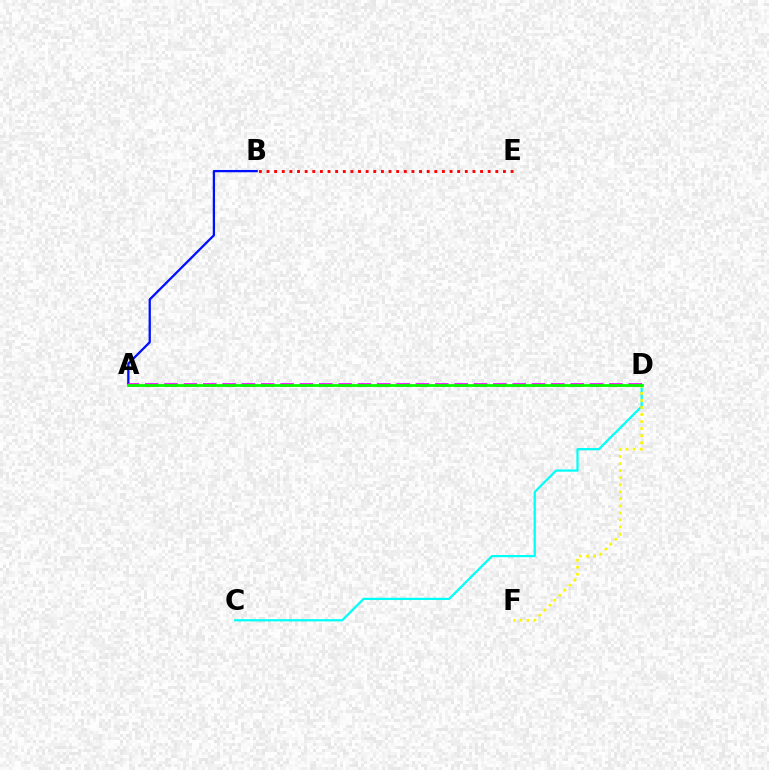{('C', 'D'): [{'color': '#00fff6', 'line_style': 'solid', 'thickness': 1.61}], ('D', 'F'): [{'color': '#fcf500', 'line_style': 'dotted', 'thickness': 1.91}], ('A', 'B'): [{'color': '#0010ff', 'line_style': 'solid', 'thickness': 1.64}], ('A', 'D'): [{'color': '#ee00ff', 'line_style': 'dashed', 'thickness': 2.63}, {'color': '#08ff00', 'line_style': 'solid', 'thickness': 2.01}], ('B', 'E'): [{'color': '#ff0000', 'line_style': 'dotted', 'thickness': 2.07}]}